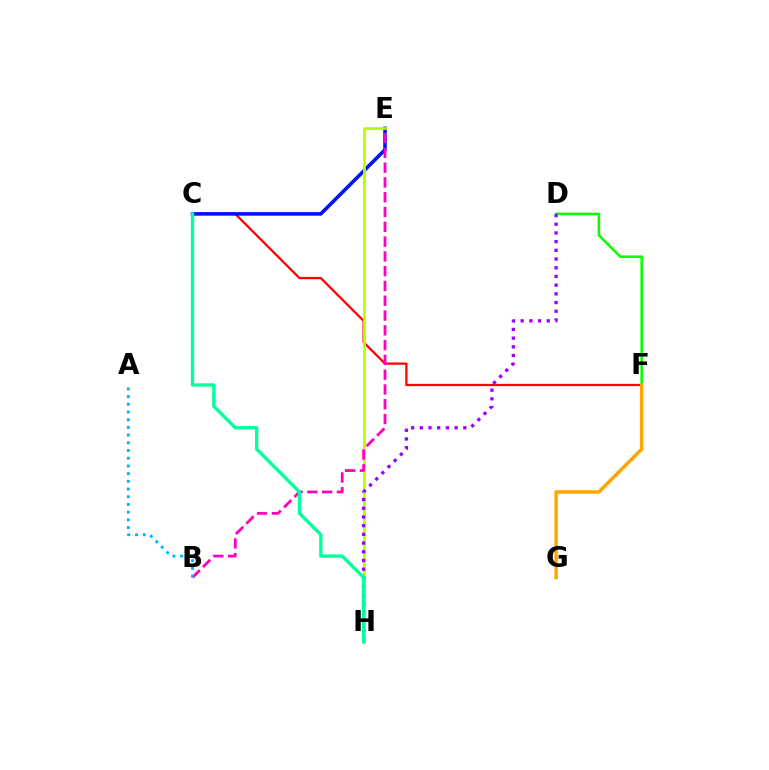{('D', 'F'): [{'color': '#08ff00', 'line_style': 'solid', 'thickness': 1.83}], ('C', 'F'): [{'color': '#ff0000', 'line_style': 'solid', 'thickness': 1.62}], ('C', 'E'): [{'color': '#0010ff', 'line_style': 'solid', 'thickness': 2.57}], ('E', 'H'): [{'color': '#b3ff00', 'line_style': 'solid', 'thickness': 1.98}], ('B', 'E'): [{'color': '#ff00bd', 'line_style': 'dashed', 'thickness': 2.01}], ('D', 'H'): [{'color': '#9b00ff', 'line_style': 'dotted', 'thickness': 2.36}], ('F', 'G'): [{'color': '#ffa500', 'line_style': 'solid', 'thickness': 2.52}], ('A', 'B'): [{'color': '#00b5ff', 'line_style': 'dotted', 'thickness': 2.09}], ('C', 'H'): [{'color': '#00ff9d', 'line_style': 'solid', 'thickness': 2.4}]}